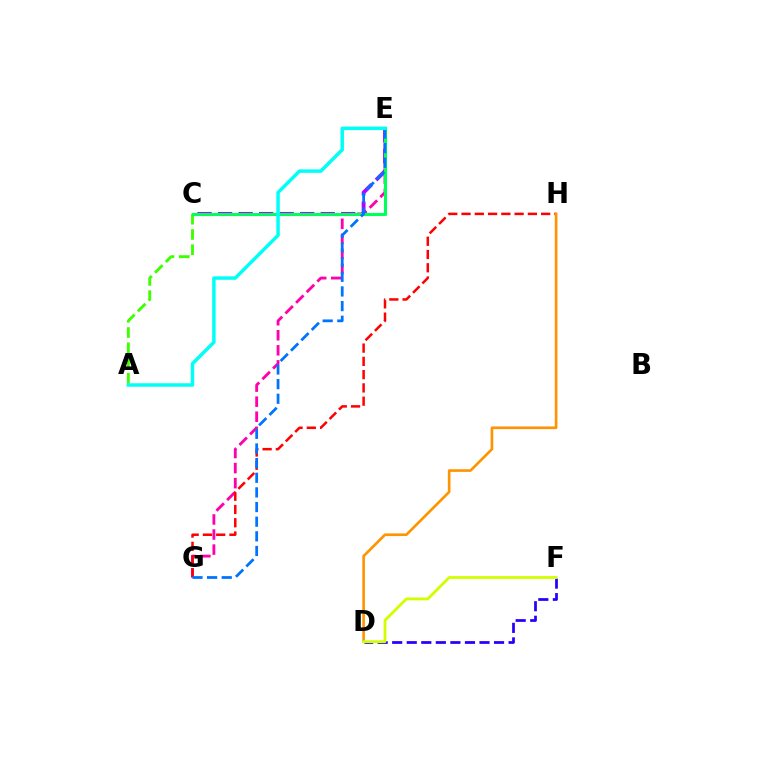{('E', 'G'): [{'color': '#ff00ac', 'line_style': 'dashed', 'thickness': 2.05}, {'color': '#0074ff', 'line_style': 'dashed', 'thickness': 1.99}], ('G', 'H'): [{'color': '#ff0000', 'line_style': 'dashed', 'thickness': 1.8}], ('D', 'H'): [{'color': '#ff9400', 'line_style': 'solid', 'thickness': 1.91}], ('C', 'E'): [{'color': '#b900ff', 'line_style': 'dashed', 'thickness': 2.79}, {'color': '#00ff5c', 'line_style': 'solid', 'thickness': 2.24}], ('A', 'C'): [{'color': '#3dff00', 'line_style': 'dashed', 'thickness': 2.07}], ('A', 'E'): [{'color': '#00fff6', 'line_style': 'solid', 'thickness': 2.5}], ('D', 'F'): [{'color': '#2500ff', 'line_style': 'dashed', 'thickness': 1.98}, {'color': '#d1ff00', 'line_style': 'solid', 'thickness': 2.03}]}